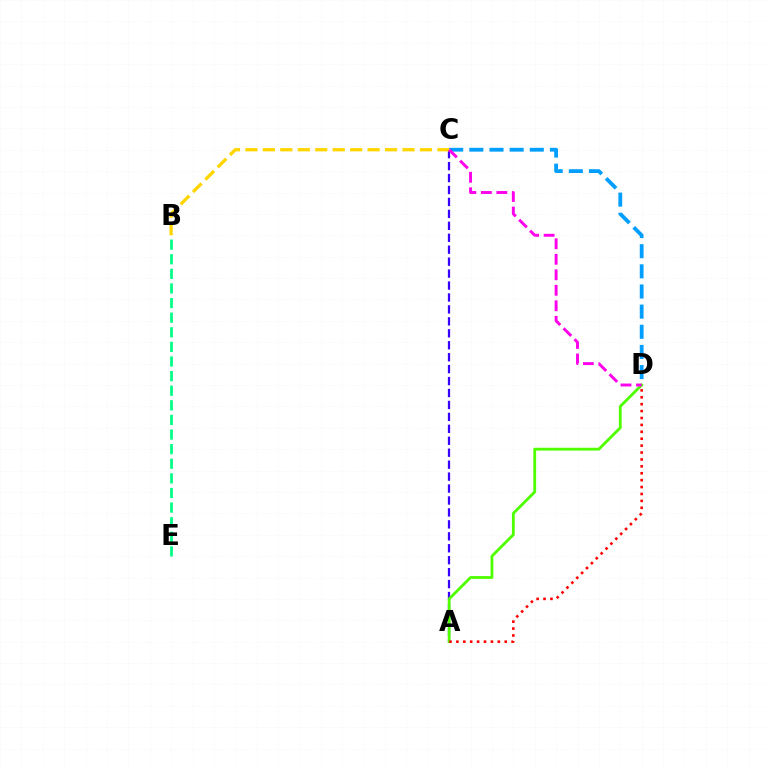{('C', 'D'): [{'color': '#009eff', 'line_style': 'dashed', 'thickness': 2.74}, {'color': '#ff00ed', 'line_style': 'dashed', 'thickness': 2.11}], ('A', 'C'): [{'color': '#3700ff', 'line_style': 'dashed', 'thickness': 1.62}], ('A', 'D'): [{'color': '#4fff00', 'line_style': 'solid', 'thickness': 2.03}, {'color': '#ff0000', 'line_style': 'dotted', 'thickness': 1.88}], ('B', 'C'): [{'color': '#ffd500', 'line_style': 'dashed', 'thickness': 2.37}], ('B', 'E'): [{'color': '#00ff86', 'line_style': 'dashed', 'thickness': 1.98}]}